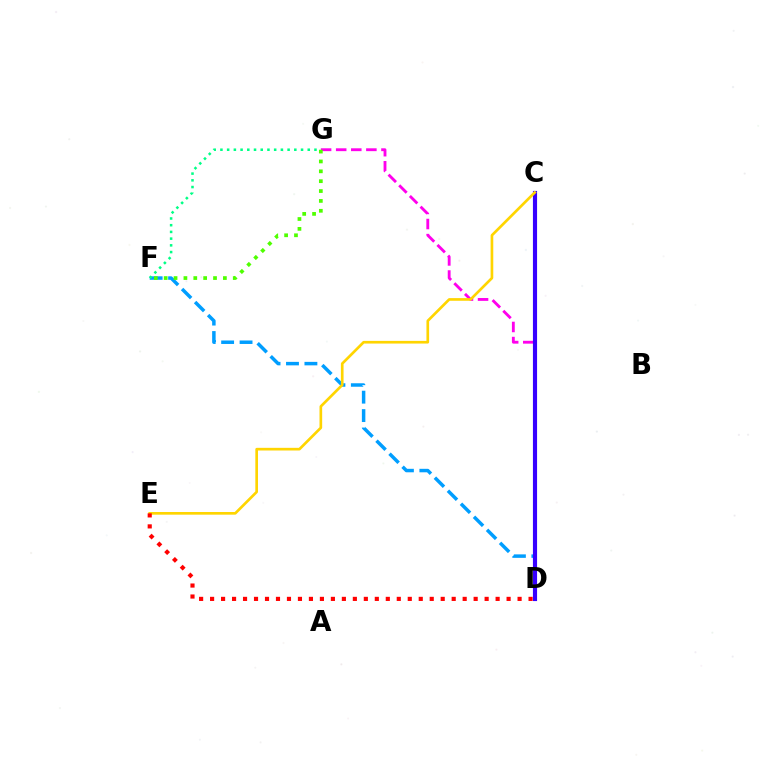{('D', 'F'): [{'color': '#009eff', 'line_style': 'dashed', 'thickness': 2.5}], ('D', 'G'): [{'color': '#ff00ed', 'line_style': 'dashed', 'thickness': 2.05}], ('C', 'D'): [{'color': '#3700ff', 'line_style': 'solid', 'thickness': 2.98}], ('F', 'G'): [{'color': '#4fff00', 'line_style': 'dotted', 'thickness': 2.68}, {'color': '#00ff86', 'line_style': 'dotted', 'thickness': 1.82}], ('C', 'E'): [{'color': '#ffd500', 'line_style': 'solid', 'thickness': 1.92}], ('D', 'E'): [{'color': '#ff0000', 'line_style': 'dotted', 'thickness': 2.98}]}